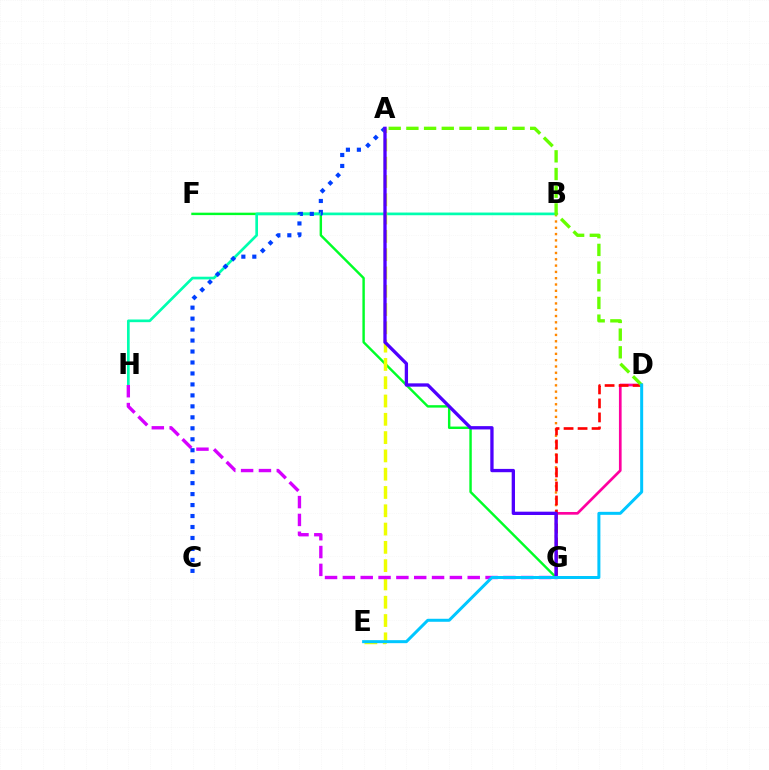{('F', 'G'): [{'color': '#00ff27', 'line_style': 'solid', 'thickness': 1.75}], ('B', 'H'): [{'color': '#00ffaf', 'line_style': 'solid', 'thickness': 1.93}], ('A', 'C'): [{'color': '#003fff', 'line_style': 'dotted', 'thickness': 2.98}], ('D', 'G'): [{'color': '#ff00a0', 'line_style': 'solid', 'thickness': 1.94}, {'color': '#ff0000', 'line_style': 'dashed', 'thickness': 1.9}], ('B', 'G'): [{'color': '#ff8800', 'line_style': 'dotted', 'thickness': 1.71}], ('A', 'E'): [{'color': '#eeff00', 'line_style': 'dashed', 'thickness': 2.49}], ('A', 'D'): [{'color': '#66ff00', 'line_style': 'dashed', 'thickness': 2.4}], ('A', 'G'): [{'color': '#4f00ff', 'line_style': 'solid', 'thickness': 2.38}], ('G', 'H'): [{'color': '#d600ff', 'line_style': 'dashed', 'thickness': 2.42}], ('D', 'E'): [{'color': '#00c7ff', 'line_style': 'solid', 'thickness': 2.16}]}